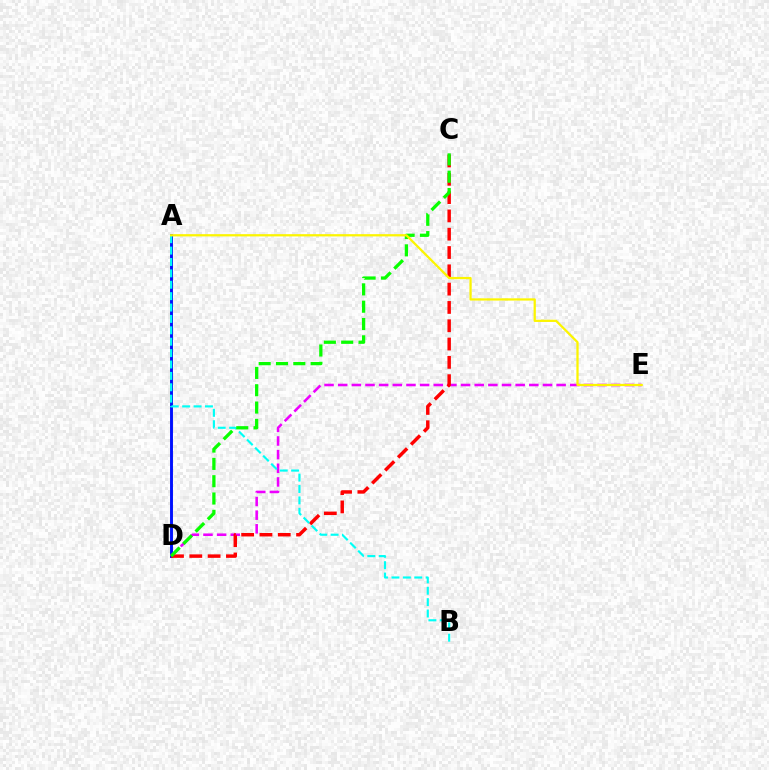{('A', 'D'): [{'color': '#0010ff', 'line_style': 'solid', 'thickness': 2.1}], ('D', 'E'): [{'color': '#ee00ff', 'line_style': 'dashed', 'thickness': 1.85}], ('C', 'D'): [{'color': '#ff0000', 'line_style': 'dashed', 'thickness': 2.49}, {'color': '#08ff00', 'line_style': 'dashed', 'thickness': 2.35}], ('A', 'B'): [{'color': '#00fff6', 'line_style': 'dashed', 'thickness': 1.55}], ('A', 'E'): [{'color': '#fcf500', 'line_style': 'solid', 'thickness': 1.63}]}